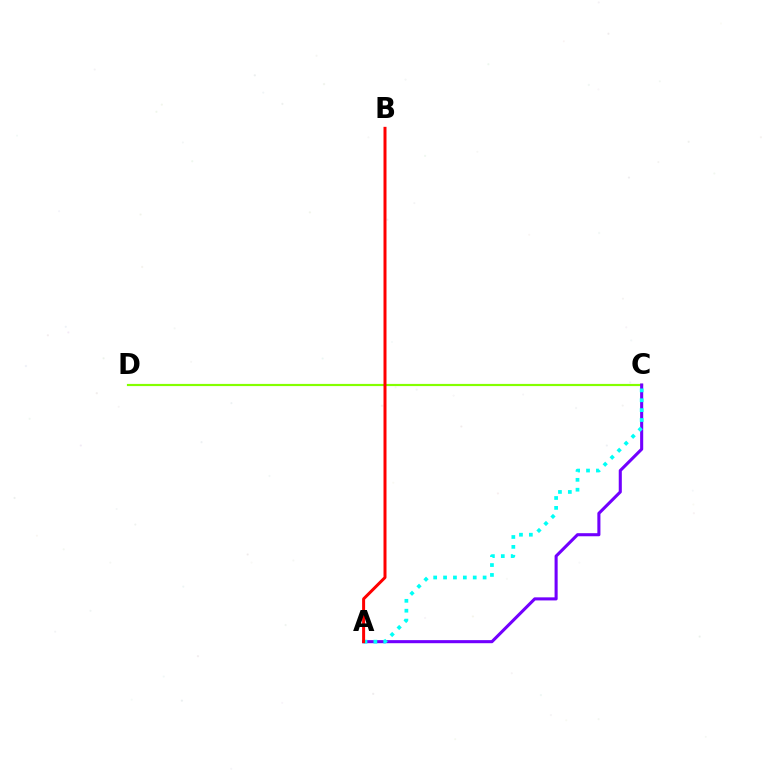{('C', 'D'): [{'color': '#84ff00', 'line_style': 'solid', 'thickness': 1.57}], ('A', 'C'): [{'color': '#7200ff', 'line_style': 'solid', 'thickness': 2.22}, {'color': '#00fff6', 'line_style': 'dotted', 'thickness': 2.69}], ('A', 'B'): [{'color': '#ff0000', 'line_style': 'solid', 'thickness': 2.15}]}